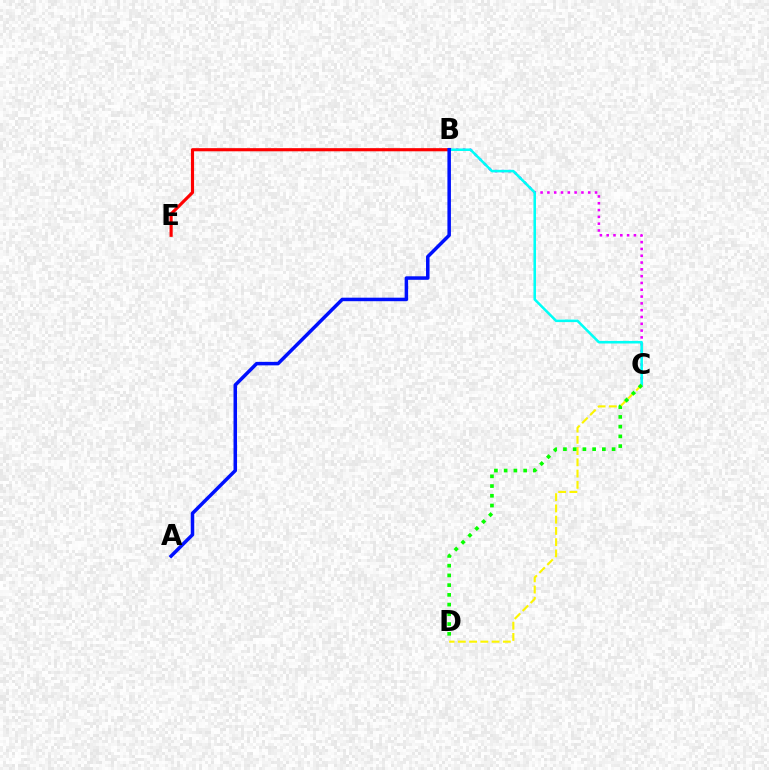{('B', 'C'): [{'color': '#ee00ff', 'line_style': 'dotted', 'thickness': 1.85}, {'color': '#00fff6', 'line_style': 'solid', 'thickness': 1.84}], ('B', 'E'): [{'color': '#ff0000', 'line_style': 'solid', 'thickness': 2.26}], ('C', 'D'): [{'color': '#fcf500', 'line_style': 'dashed', 'thickness': 1.53}, {'color': '#08ff00', 'line_style': 'dotted', 'thickness': 2.64}], ('A', 'B'): [{'color': '#0010ff', 'line_style': 'solid', 'thickness': 2.53}]}